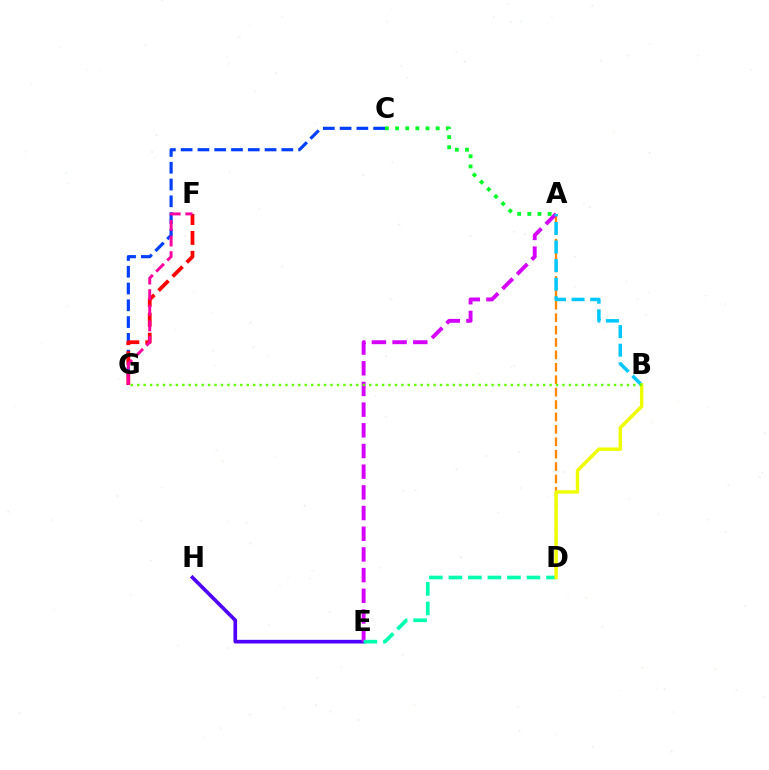{('C', 'G'): [{'color': '#003fff', 'line_style': 'dashed', 'thickness': 2.28}], ('F', 'G'): [{'color': '#ff0000', 'line_style': 'dashed', 'thickness': 2.71}, {'color': '#ff00a0', 'line_style': 'dashed', 'thickness': 2.12}], ('A', 'D'): [{'color': '#ff8800', 'line_style': 'dashed', 'thickness': 1.69}], ('E', 'H'): [{'color': '#4f00ff', 'line_style': 'solid', 'thickness': 2.63}], ('A', 'E'): [{'color': '#d600ff', 'line_style': 'dashed', 'thickness': 2.81}], ('A', 'B'): [{'color': '#00c7ff', 'line_style': 'dashed', 'thickness': 2.53}], ('A', 'C'): [{'color': '#00ff27', 'line_style': 'dotted', 'thickness': 2.76}], ('D', 'E'): [{'color': '#00ffaf', 'line_style': 'dashed', 'thickness': 2.65}], ('B', 'D'): [{'color': '#eeff00', 'line_style': 'solid', 'thickness': 2.45}], ('B', 'G'): [{'color': '#66ff00', 'line_style': 'dotted', 'thickness': 1.75}]}